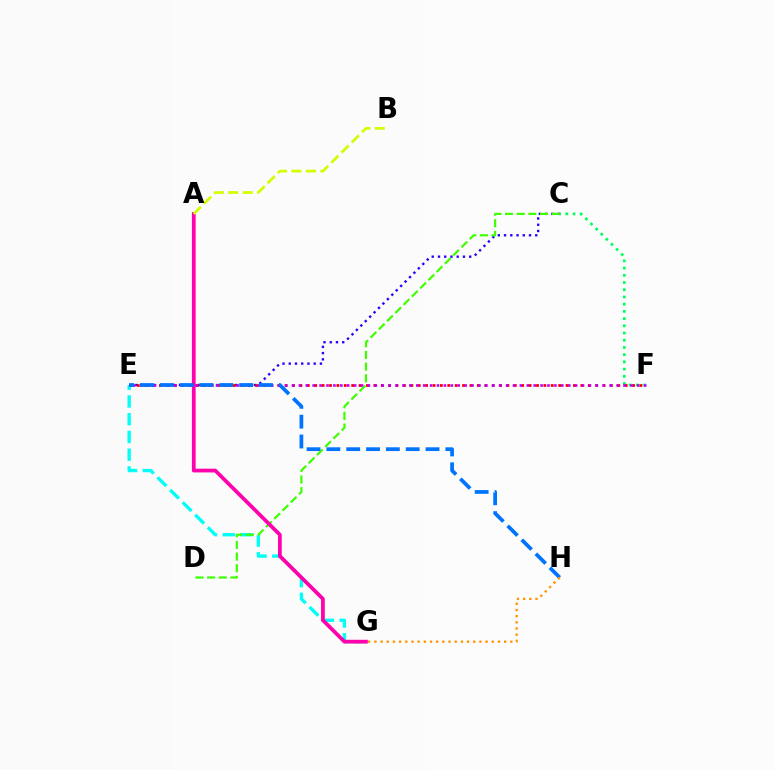{('E', 'G'): [{'color': '#00fff6', 'line_style': 'dashed', 'thickness': 2.41}], ('C', 'F'): [{'color': '#00ff5c', 'line_style': 'dotted', 'thickness': 1.96}], ('C', 'E'): [{'color': '#2500ff', 'line_style': 'dotted', 'thickness': 1.7}], ('C', 'D'): [{'color': '#3dff00', 'line_style': 'dashed', 'thickness': 1.58}], ('A', 'G'): [{'color': '#ff00ac', 'line_style': 'solid', 'thickness': 2.69}], ('E', 'F'): [{'color': '#ff0000', 'line_style': 'dotted', 'thickness': 2.01}, {'color': '#b900ff', 'line_style': 'dotted', 'thickness': 1.88}], ('E', 'H'): [{'color': '#0074ff', 'line_style': 'dashed', 'thickness': 2.69}], ('A', 'B'): [{'color': '#d1ff00', 'line_style': 'dashed', 'thickness': 1.96}], ('G', 'H'): [{'color': '#ff9400', 'line_style': 'dotted', 'thickness': 1.68}]}